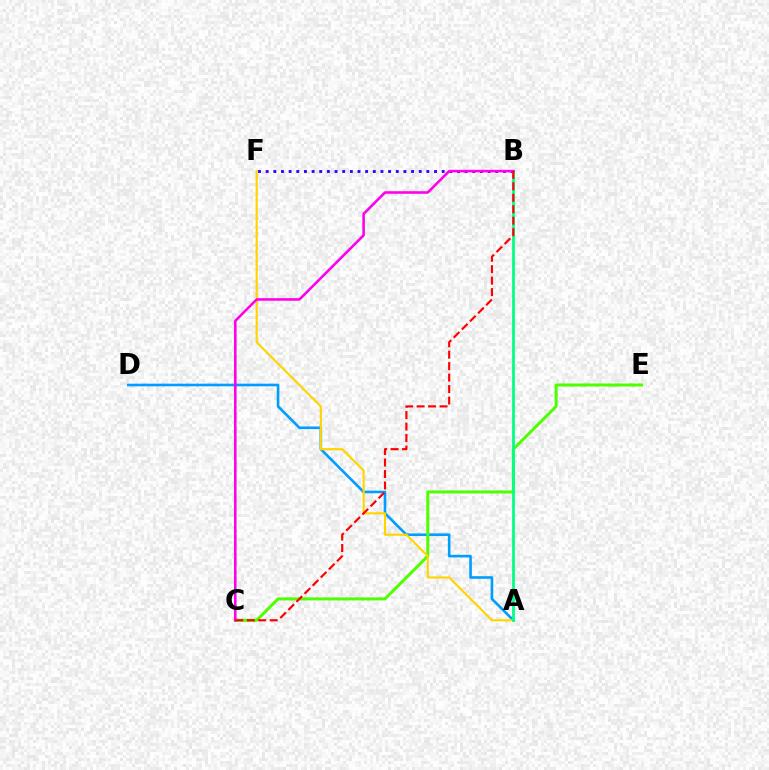{('A', 'D'): [{'color': '#009eff', 'line_style': 'solid', 'thickness': 1.89}], ('C', 'E'): [{'color': '#4fff00', 'line_style': 'solid', 'thickness': 2.17}], ('A', 'F'): [{'color': '#ffd500', 'line_style': 'solid', 'thickness': 1.54}], ('B', 'F'): [{'color': '#3700ff', 'line_style': 'dotted', 'thickness': 2.08}], ('A', 'B'): [{'color': '#00ff86', 'line_style': 'solid', 'thickness': 1.99}], ('B', 'C'): [{'color': '#ff00ed', 'line_style': 'solid', 'thickness': 1.86}, {'color': '#ff0000', 'line_style': 'dashed', 'thickness': 1.56}]}